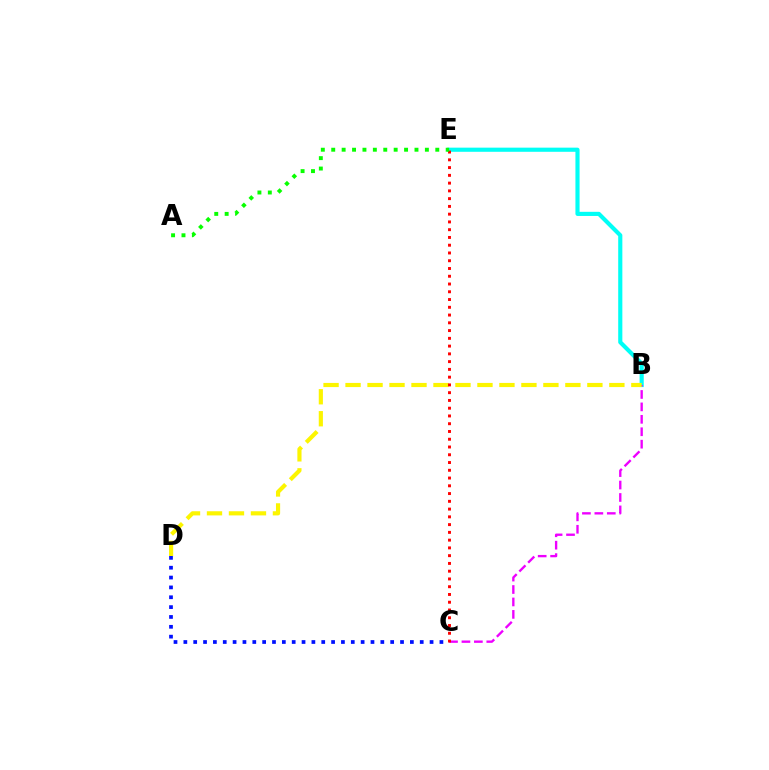{('B', 'E'): [{'color': '#00fff6', 'line_style': 'solid', 'thickness': 2.98}], ('B', 'C'): [{'color': '#ee00ff', 'line_style': 'dashed', 'thickness': 1.69}], ('B', 'D'): [{'color': '#fcf500', 'line_style': 'dashed', 'thickness': 2.99}], ('C', 'E'): [{'color': '#ff0000', 'line_style': 'dotted', 'thickness': 2.11}], ('C', 'D'): [{'color': '#0010ff', 'line_style': 'dotted', 'thickness': 2.68}], ('A', 'E'): [{'color': '#08ff00', 'line_style': 'dotted', 'thickness': 2.83}]}